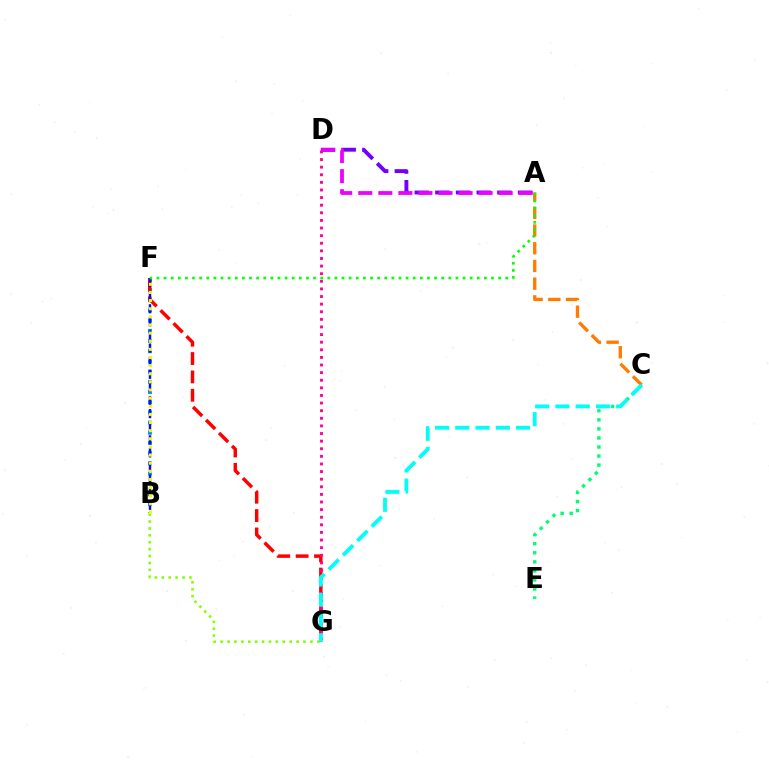{('B', 'F'): [{'color': '#008cff', 'line_style': 'dotted', 'thickness': 2.77}, {'color': '#0010ff', 'line_style': 'dashed', 'thickness': 1.78}, {'color': '#fcf500', 'line_style': 'dotted', 'thickness': 2.21}], ('F', 'G'): [{'color': '#ff0000', 'line_style': 'dashed', 'thickness': 2.49}], ('D', 'G'): [{'color': '#ff0094', 'line_style': 'dotted', 'thickness': 2.07}], ('B', 'G'): [{'color': '#84ff00', 'line_style': 'dotted', 'thickness': 1.88}], ('C', 'E'): [{'color': '#00ff74', 'line_style': 'dotted', 'thickness': 2.46}], ('A', 'C'): [{'color': '#ff7c00', 'line_style': 'dashed', 'thickness': 2.41}], ('C', 'G'): [{'color': '#00fff6', 'line_style': 'dashed', 'thickness': 2.75}], ('A', 'D'): [{'color': '#7200ff', 'line_style': 'dashed', 'thickness': 2.81}, {'color': '#ee00ff', 'line_style': 'dashed', 'thickness': 2.73}], ('A', 'F'): [{'color': '#08ff00', 'line_style': 'dotted', 'thickness': 1.93}]}